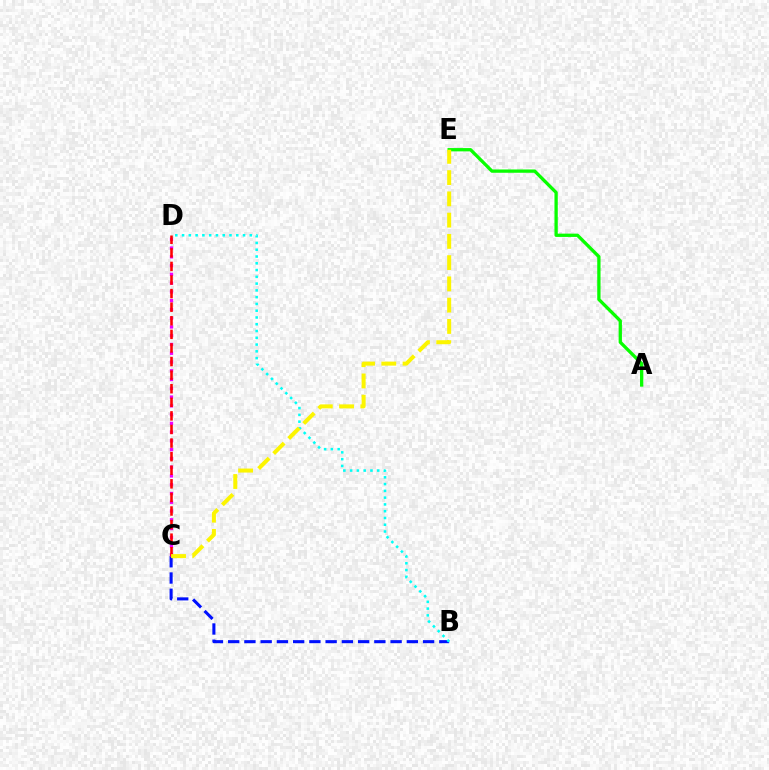{('B', 'C'): [{'color': '#0010ff', 'line_style': 'dashed', 'thickness': 2.21}], ('C', 'D'): [{'color': '#ee00ff', 'line_style': 'dotted', 'thickness': 2.38}, {'color': '#ff0000', 'line_style': 'dashed', 'thickness': 1.85}], ('B', 'D'): [{'color': '#00fff6', 'line_style': 'dotted', 'thickness': 1.84}], ('A', 'E'): [{'color': '#08ff00', 'line_style': 'solid', 'thickness': 2.38}], ('C', 'E'): [{'color': '#fcf500', 'line_style': 'dashed', 'thickness': 2.89}]}